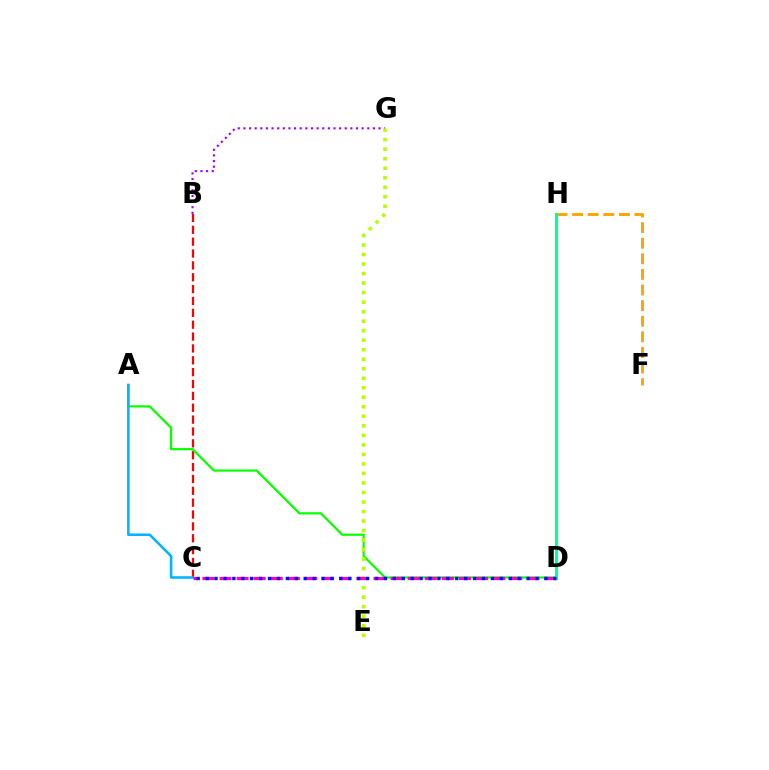{('B', 'G'): [{'color': '#9b00ff', 'line_style': 'dotted', 'thickness': 1.53}], ('B', 'C'): [{'color': '#ff0000', 'line_style': 'dashed', 'thickness': 1.61}], ('A', 'D'): [{'color': '#08ff00', 'line_style': 'solid', 'thickness': 1.6}], ('F', 'H'): [{'color': '#ffa500', 'line_style': 'dashed', 'thickness': 2.12}], ('A', 'C'): [{'color': '#00b5ff', 'line_style': 'solid', 'thickness': 1.84}], ('E', 'G'): [{'color': '#b3ff00', 'line_style': 'dotted', 'thickness': 2.59}], ('C', 'D'): [{'color': '#ff00bd', 'line_style': 'dashed', 'thickness': 2.32}, {'color': '#0010ff', 'line_style': 'dotted', 'thickness': 2.42}], ('D', 'H'): [{'color': '#00ff9d', 'line_style': 'solid', 'thickness': 2.25}]}